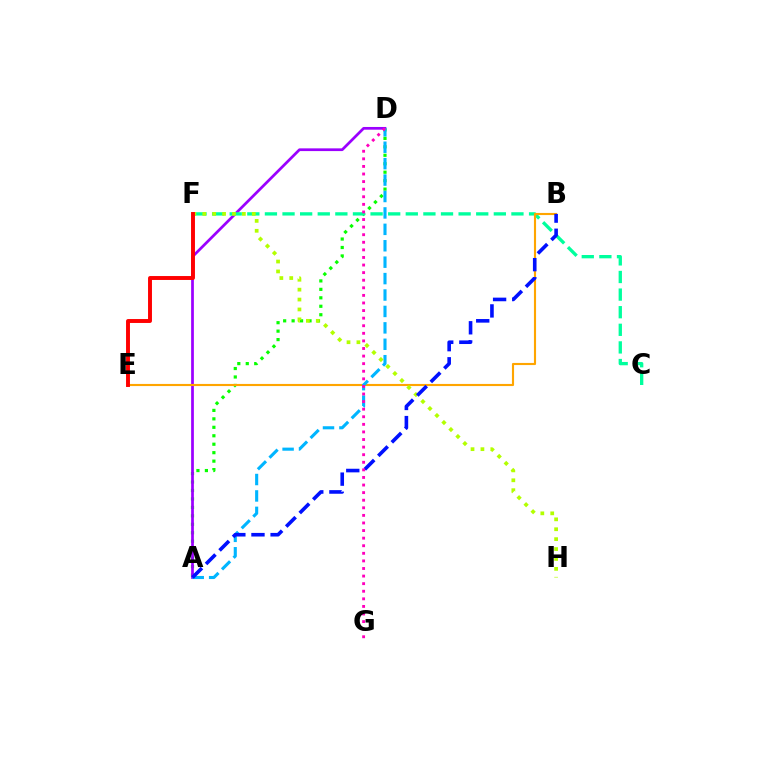{('A', 'D'): [{'color': '#08ff00', 'line_style': 'dotted', 'thickness': 2.3}, {'color': '#9b00ff', 'line_style': 'solid', 'thickness': 1.96}, {'color': '#00b5ff', 'line_style': 'dashed', 'thickness': 2.23}], ('C', 'F'): [{'color': '#00ff9d', 'line_style': 'dashed', 'thickness': 2.39}], ('B', 'E'): [{'color': '#ffa500', 'line_style': 'solid', 'thickness': 1.54}], ('F', 'H'): [{'color': '#b3ff00', 'line_style': 'dotted', 'thickness': 2.69}], ('A', 'B'): [{'color': '#0010ff', 'line_style': 'dashed', 'thickness': 2.6}], ('E', 'F'): [{'color': '#ff0000', 'line_style': 'solid', 'thickness': 2.82}], ('D', 'G'): [{'color': '#ff00bd', 'line_style': 'dotted', 'thickness': 2.06}]}